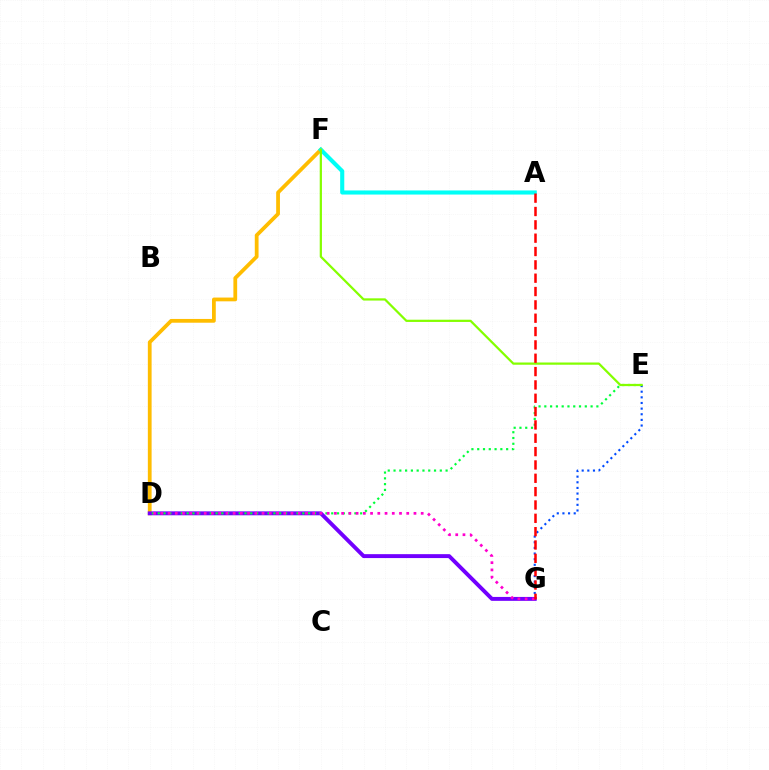{('D', 'F'): [{'color': '#ffbd00', 'line_style': 'solid', 'thickness': 2.71}], ('D', 'G'): [{'color': '#7200ff', 'line_style': 'solid', 'thickness': 2.82}, {'color': '#ff00cf', 'line_style': 'dotted', 'thickness': 1.97}], ('D', 'E'): [{'color': '#00ff39', 'line_style': 'dotted', 'thickness': 1.57}], ('E', 'G'): [{'color': '#004bff', 'line_style': 'dotted', 'thickness': 1.53}], ('A', 'F'): [{'color': '#00fff6', 'line_style': 'solid', 'thickness': 2.95}], ('E', 'F'): [{'color': '#84ff00', 'line_style': 'solid', 'thickness': 1.6}], ('A', 'G'): [{'color': '#ff0000', 'line_style': 'dashed', 'thickness': 1.81}]}